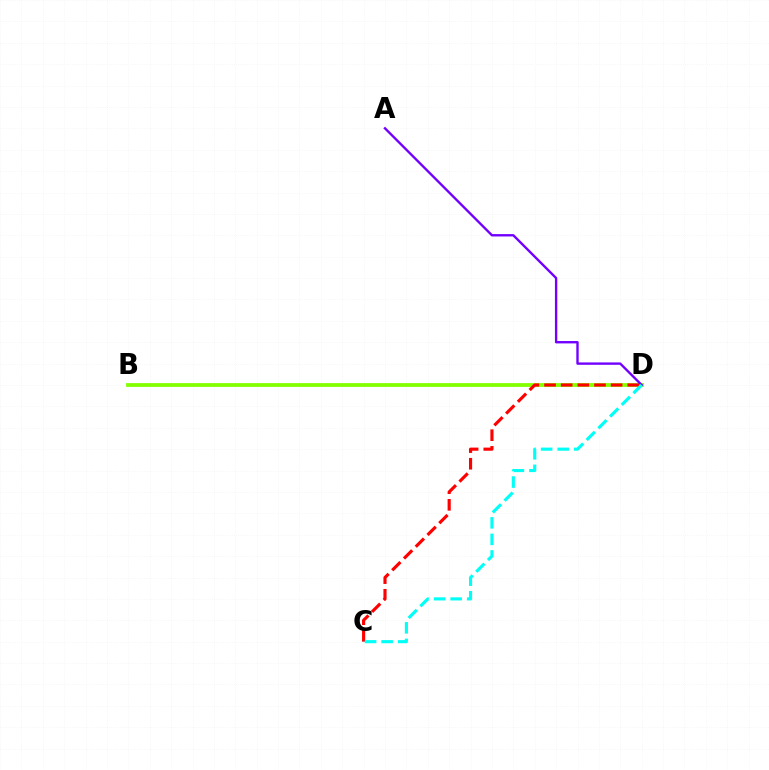{('B', 'D'): [{'color': '#84ff00', 'line_style': 'solid', 'thickness': 2.72}], ('C', 'D'): [{'color': '#ff0000', 'line_style': 'dashed', 'thickness': 2.26}, {'color': '#00fff6', 'line_style': 'dashed', 'thickness': 2.25}], ('A', 'D'): [{'color': '#7200ff', 'line_style': 'solid', 'thickness': 1.71}]}